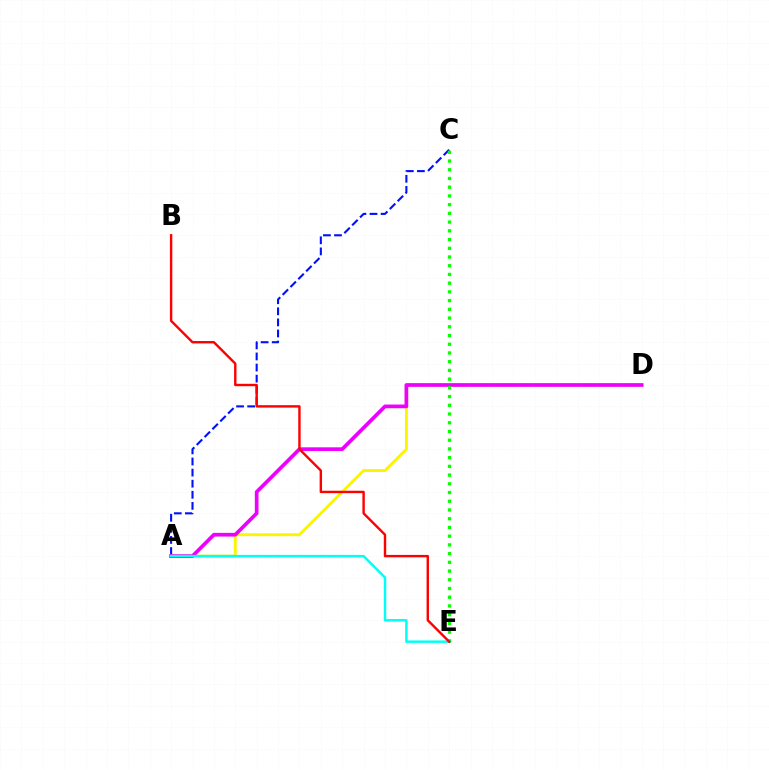{('A', 'C'): [{'color': '#0010ff', 'line_style': 'dashed', 'thickness': 1.51}], ('A', 'D'): [{'color': '#fcf500', 'line_style': 'solid', 'thickness': 2.1}, {'color': '#ee00ff', 'line_style': 'solid', 'thickness': 2.67}], ('C', 'E'): [{'color': '#08ff00', 'line_style': 'dotted', 'thickness': 2.37}], ('A', 'E'): [{'color': '#00fff6', 'line_style': 'solid', 'thickness': 1.78}], ('B', 'E'): [{'color': '#ff0000', 'line_style': 'solid', 'thickness': 1.73}]}